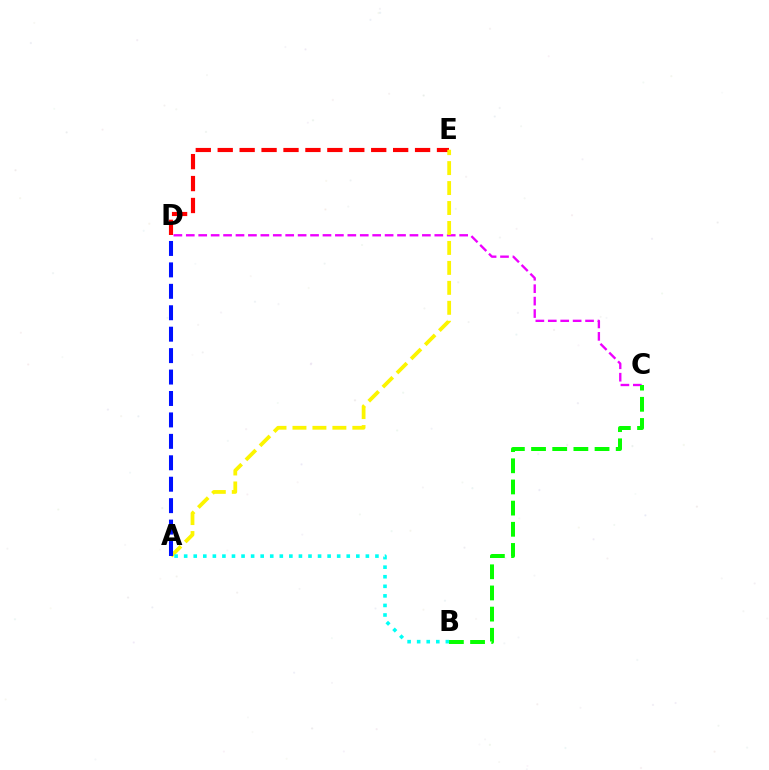{('C', 'D'): [{'color': '#ee00ff', 'line_style': 'dashed', 'thickness': 1.69}], ('D', 'E'): [{'color': '#ff0000', 'line_style': 'dashed', 'thickness': 2.98}], ('B', 'C'): [{'color': '#08ff00', 'line_style': 'dashed', 'thickness': 2.88}], ('A', 'E'): [{'color': '#fcf500', 'line_style': 'dashed', 'thickness': 2.71}], ('A', 'D'): [{'color': '#0010ff', 'line_style': 'dashed', 'thickness': 2.91}], ('A', 'B'): [{'color': '#00fff6', 'line_style': 'dotted', 'thickness': 2.6}]}